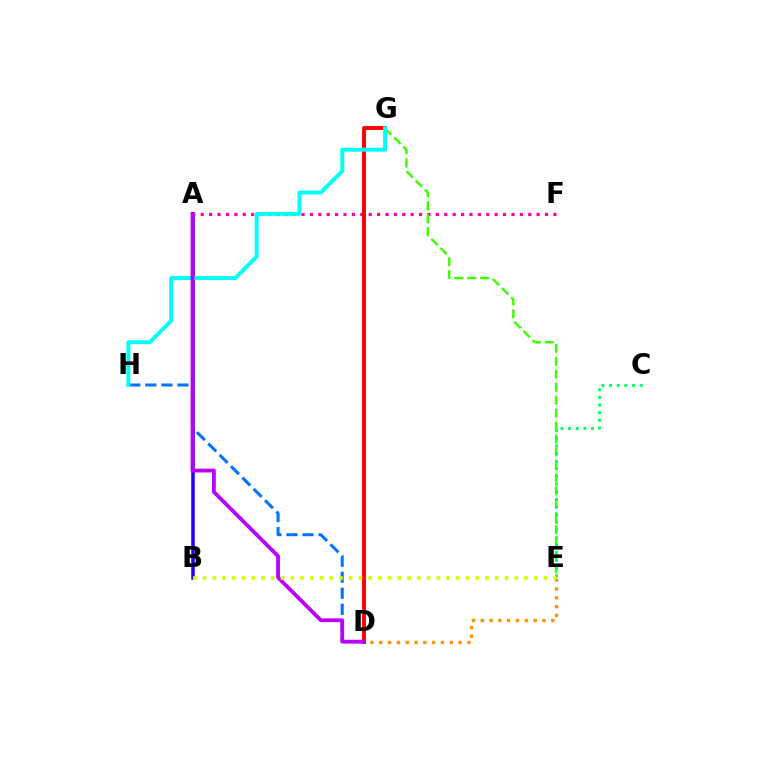{('A', 'B'): [{'color': '#2500ff', 'line_style': 'solid', 'thickness': 2.54}], ('D', 'H'): [{'color': '#0074ff', 'line_style': 'dashed', 'thickness': 2.18}], ('A', 'F'): [{'color': '#ff00ac', 'line_style': 'dotted', 'thickness': 2.28}], ('D', 'G'): [{'color': '#ff0000', 'line_style': 'solid', 'thickness': 2.82}], ('E', 'G'): [{'color': '#3dff00', 'line_style': 'dashed', 'thickness': 1.76}], ('G', 'H'): [{'color': '#00fff6', 'line_style': 'solid', 'thickness': 2.82}], ('D', 'E'): [{'color': '#ff9400', 'line_style': 'dotted', 'thickness': 2.4}], ('C', 'E'): [{'color': '#00ff5c', 'line_style': 'dotted', 'thickness': 2.07}], ('A', 'D'): [{'color': '#b900ff', 'line_style': 'solid', 'thickness': 2.73}], ('B', 'E'): [{'color': '#d1ff00', 'line_style': 'dotted', 'thickness': 2.65}]}